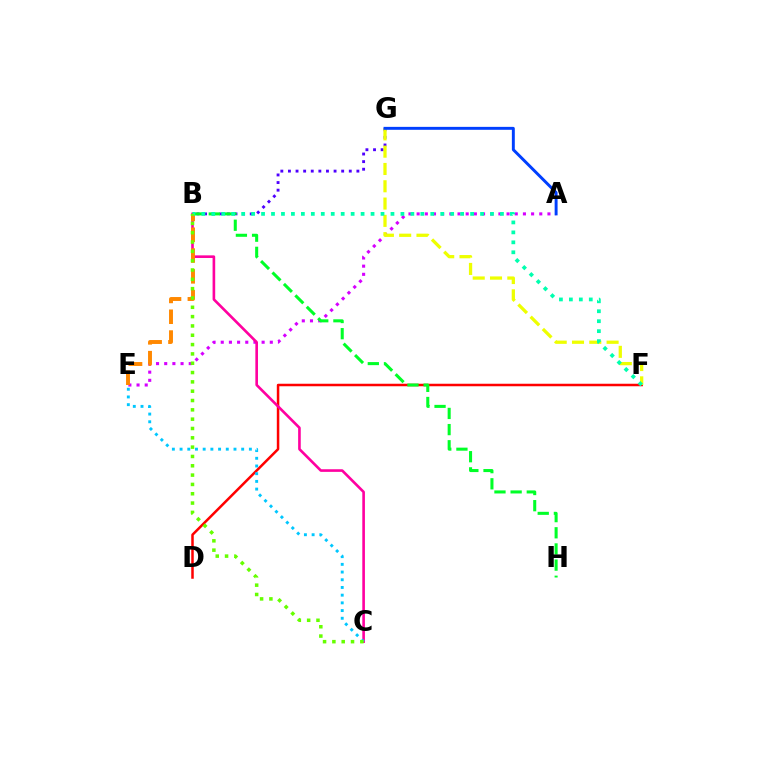{('D', 'F'): [{'color': '#ff0000', 'line_style': 'solid', 'thickness': 1.81}], ('A', 'E'): [{'color': '#d600ff', 'line_style': 'dotted', 'thickness': 2.22}], ('B', 'C'): [{'color': '#ff00a0', 'line_style': 'solid', 'thickness': 1.89}, {'color': '#66ff00', 'line_style': 'dotted', 'thickness': 2.53}], ('B', 'G'): [{'color': '#4f00ff', 'line_style': 'dotted', 'thickness': 2.07}], ('B', 'H'): [{'color': '#00ff27', 'line_style': 'dashed', 'thickness': 2.2}], ('C', 'E'): [{'color': '#00c7ff', 'line_style': 'dotted', 'thickness': 2.09}], ('F', 'G'): [{'color': '#eeff00', 'line_style': 'dashed', 'thickness': 2.35}], ('A', 'G'): [{'color': '#003fff', 'line_style': 'solid', 'thickness': 2.11}], ('B', 'E'): [{'color': '#ff8800', 'line_style': 'dashed', 'thickness': 2.83}], ('B', 'F'): [{'color': '#00ffaf', 'line_style': 'dotted', 'thickness': 2.7}]}